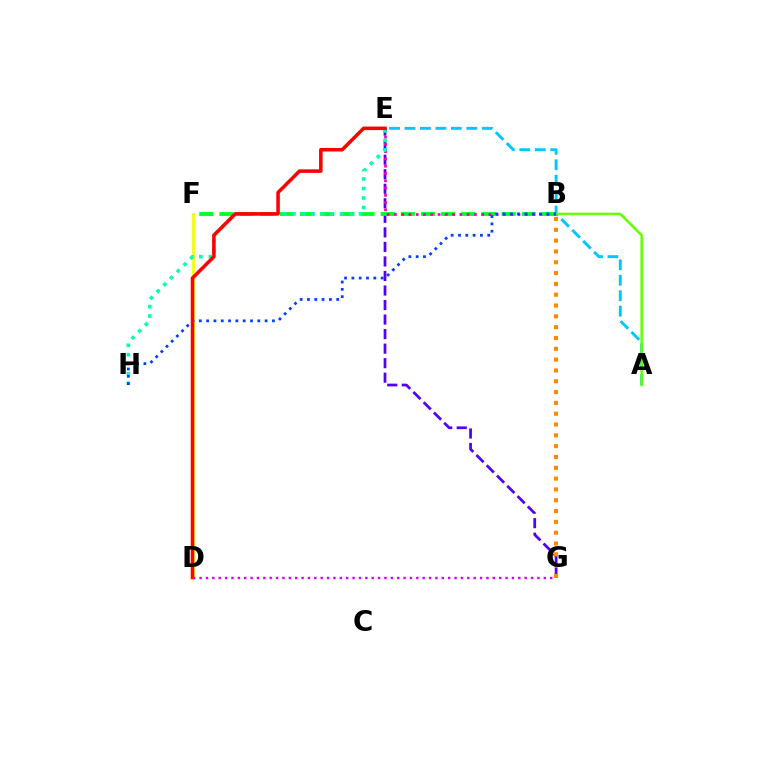{('E', 'G'): [{'color': '#4f00ff', 'line_style': 'dashed', 'thickness': 1.97}], ('D', 'F'): [{'color': '#eeff00', 'line_style': 'solid', 'thickness': 1.92}], ('B', 'F'): [{'color': '#00ff27', 'line_style': 'dashed', 'thickness': 2.74}], ('B', 'E'): [{'color': '#ff00a0', 'line_style': 'dotted', 'thickness': 1.98}], ('E', 'H'): [{'color': '#00ffaf', 'line_style': 'dotted', 'thickness': 2.58}], ('A', 'E'): [{'color': '#00c7ff', 'line_style': 'dashed', 'thickness': 2.1}], ('A', 'B'): [{'color': '#66ff00', 'line_style': 'solid', 'thickness': 1.81}], ('B', 'H'): [{'color': '#003fff', 'line_style': 'dotted', 'thickness': 1.99}], ('D', 'E'): [{'color': '#ff0000', 'line_style': 'solid', 'thickness': 2.55}], ('D', 'G'): [{'color': '#d600ff', 'line_style': 'dotted', 'thickness': 1.73}], ('B', 'G'): [{'color': '#ff8800', 'line_style': 'dotted', 'thickness': 2.94}]}